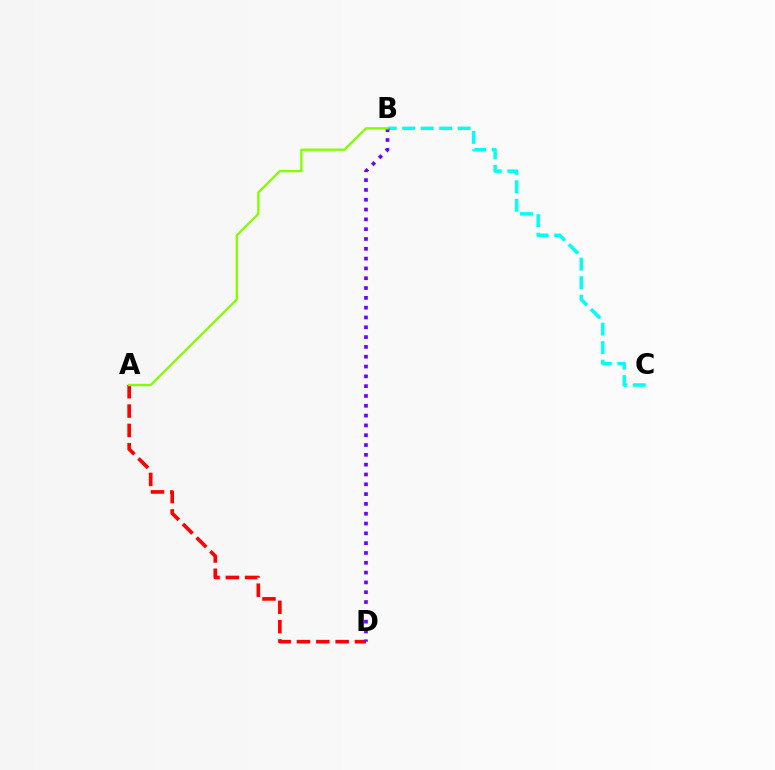{('B', 'C'): [{'color': '#00fff6', 'line_style': 'dashed', 'thickness': 2.51}], ('A', 'D'): [{'color': '#ff0000', 'line_style': 'dashed', 'thickness': 2.63}], ('B', 'D'): [{'color': '#7200ff', 'line_style': 'dotted', 'thickness': 2.67}], ('A', 'B'): [{'color': '#84ff00', 'line_style': 'solid', 'thickness': 1.67}]}